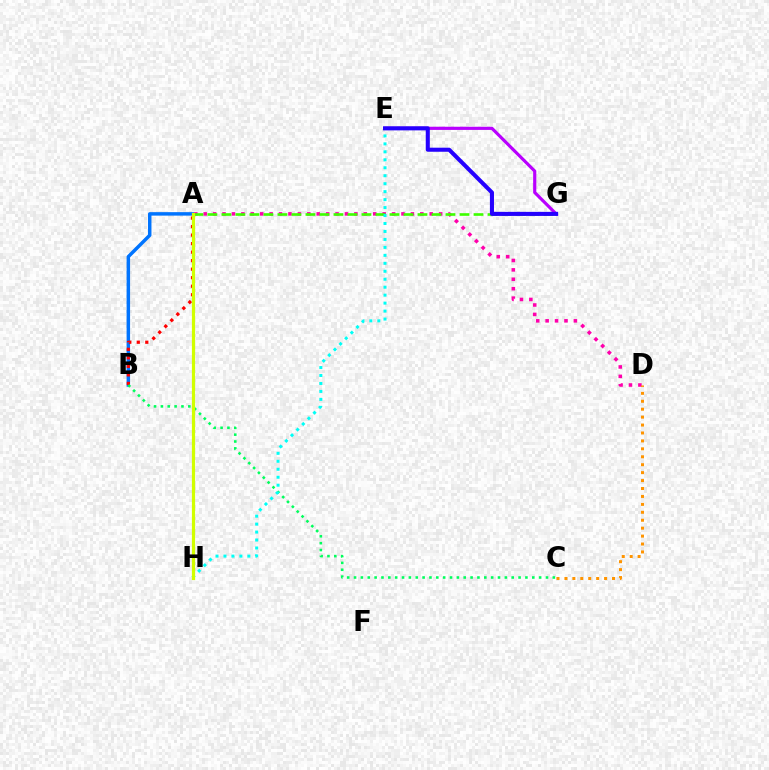{('A', 'B'): [{'color': '#0074ff', 'line_style': 'solid', 'thickness': 2.5}, {'color': '#ff0000', 'line_style': 'dotted', 'thickness': 2.31}], ('A', 'D'): [{'color': '#ff00ac', 'line_style': 'dotted', 'thickness': 2.56}], ('B', 'C'): [{'color': '#00ff5c', 'line_style': 'dotted', 'thickness': 1.86}], ('A', 'G'): [{'color': '#3dff00', 'line_style': 'dashed', 'thickness': 1.9}], ('C', 'D'): [{'color': '#ff9400', 'line_style': 'dotted', 'thickness': 2.16}], ('E', 'G'): [{'color': '#b900ff', 'line_style': 'solid', 'thickness': 2.28}, {'color': '#2500ff', 'line_style': 'solid', 'thickness': 2.93}], ('E', 'H'): [{'color': '#00fff6', 'line_style': 'dotted', 'thickness': 2.16}], ('A', 'H'): [{'color': '#d1ff00', 'line_style': 'solid', 'thickness': 2.31}]}